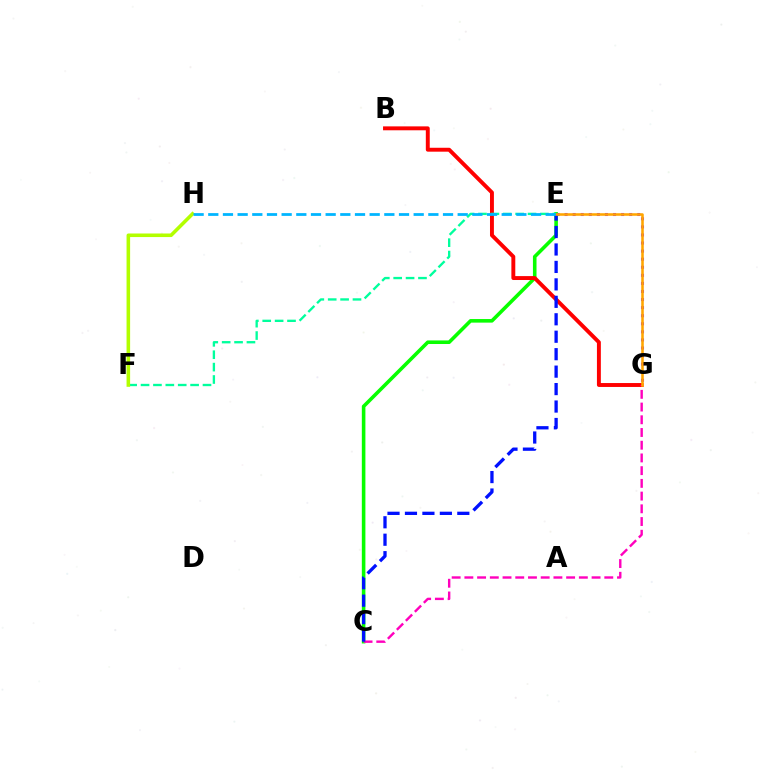{('C', 'E'): [{'color': '#08ff00', 'line_style': 'solid', 'thickness': 2.58}, {'color': '#0010ff', 'line_style': 'dashed', 'thickness': 2.37}], ('B', 'G'): [{'color': '#ff0000', 'line_style': 'solid', 'thickness': 2.82}], ('C', 'G'): [{'color': '#ff00bd', 'line_style': 'dashed', 'thickness': 1.73}], ('E', 'F'): [{'color': '#00ff9d', 'line_style': 'dashed', 'thickness': 1.68}], ('F', 'H'): [{'color': '#b3ff00', 'line_style': 'solid', 'thickness': 2.57}], ('E', 'G'): [{'color': '#9b00ff', 'line_style': 'dotted', 'thickness': 2.19}, {'color': '#ffa500', 'line_style': 'solid', 'thickness': 1.84}], ('E', 'H'): [{'color': '#00b5ff', 'line_style': 'dashed', 'thickness': 1.99}]}